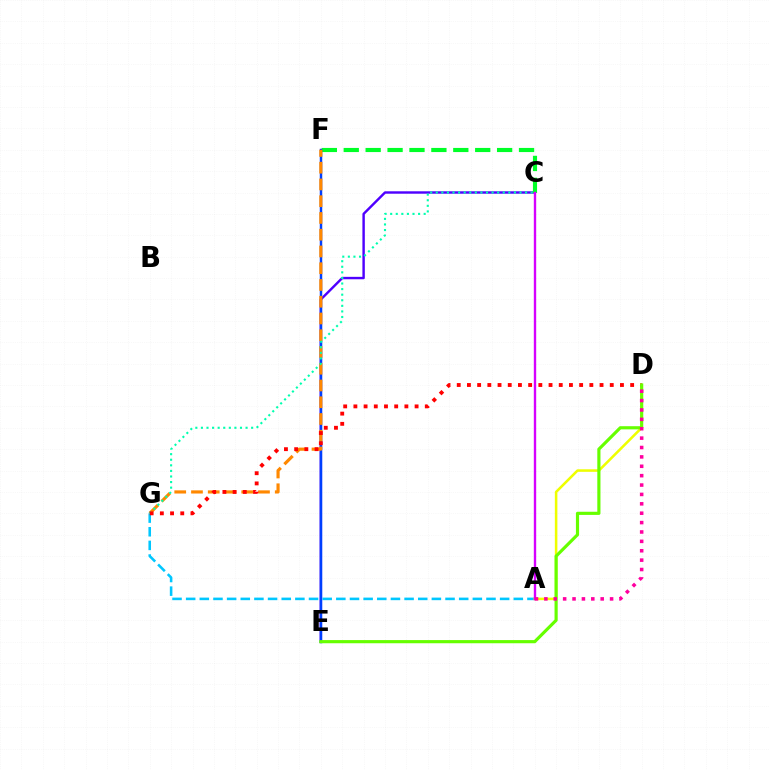{('C', 'E'): [{'color': '#4f00ff', 'line_style': 'solid', 'thickness': 1.74}], ('C', 'F'): [{'color': '#00ff27', 'line_style': 'dashed', 'thickness': 2.98}], ('E', 'F'): [{'color': '#003fff', 'line_style': 'solid', 'thickness': 1.78}], ('A', 'G'): [{'color': '#00c7ff', 'line_style': 'dashed', 'thickness': 1.85}], ('F', 'G'): [{'color': '#ff8800', 'line_style': 'dashed', 'thickness': 2.28}], ('C', 'G'): [{'color': '#00ffaf', 'line_style': 'dotted', 'thickness': 1.52}], ('A', 'D'): [{'color': '#eeff00', 'line_style': 'solid', 'thickness': 1.83}, {'color': '#ff00a0', 'line_style': 'dotted', 'thickness': 2.55}], ('D', 'G'): [{'color': '#ff0000', 'line_style': 'dotted', 'thickness': 2.77}], ('A', 'C'): [{'color': '#d600ff', 'line_style': 'solid', 'thickness': 1.71}], ('D', 'E'): [{'color': '#66ff00', 'line_style': 'solid', 'thickness': 2.27}]}